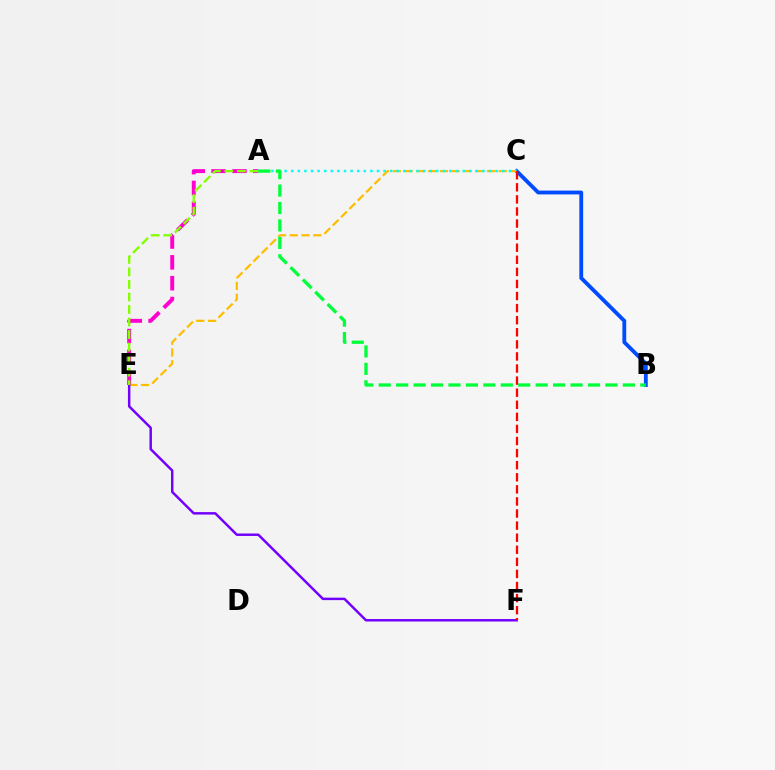{('B', 'C'): [{'color': '#004bff', 'line_style': 'solid', 'thickness': 2.76}], ('C', 'E'): [{'color': '#ffbd00', 'line_style': 'dashed', 'thickness': 1.6}], ('E', 'F'): [{'color': '#7200ff', 'line_style': 'solid', 'thickness': 1.78}], ('A', 'E'): [{'color': '#ff00cf', 'line_style': 'dashed', 'thickness': 2.83}, {'color': '#84ff00', 'line_style': 'dashed', 'thickness': 1.7}], ('A', 'C'): [{'color': '#00fff6', 'line_style': 'dotted', 'thickness': 1.79}], ('C', 'F'): [{'color': '#ff0000', 'line_style': 'dashed', 'thickness': 1.64}], ('A', 'B'): [{'color': '#00ff39', 'line_style': 'dashed', 'thickness': 2.37}]}